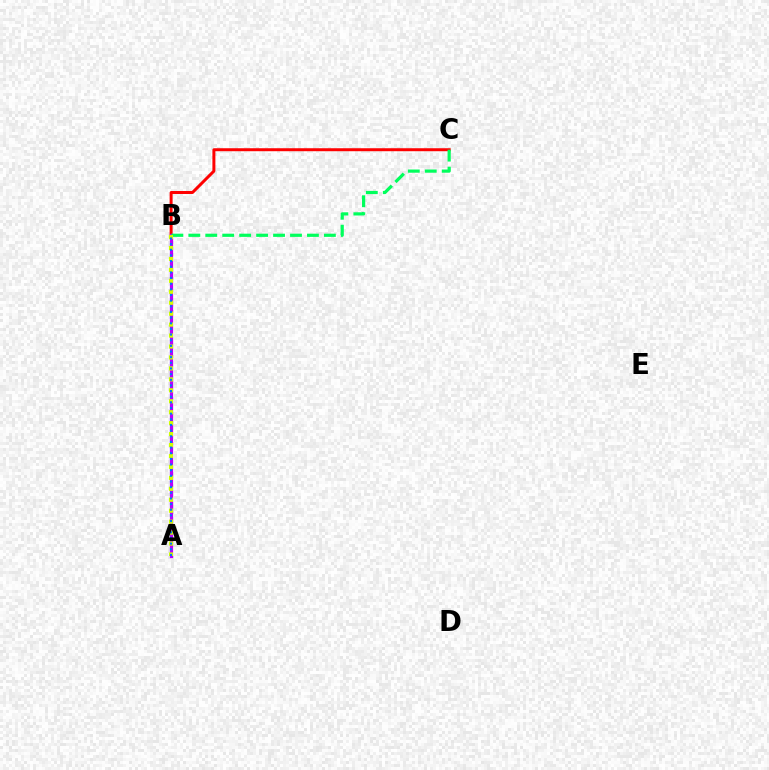{('B', 'C'): [{'color': '#ff0000', 'line_style': 'solid', 'thickness': 2.14}, {'color': '#00ff5c', 'line_style': 'dashed', 'thickness': 2.3}], ('A', 'B'): [{'color': '#b900ff', 'line_style': 'solid', 'thickness': 2.31}, {'color': '#d1ff00', 'line_style': 'dotted', 'thickness': 2.97}, {'color': '#0074ff', 'line_style': 'dotted', 'thickness': 1.54}]}